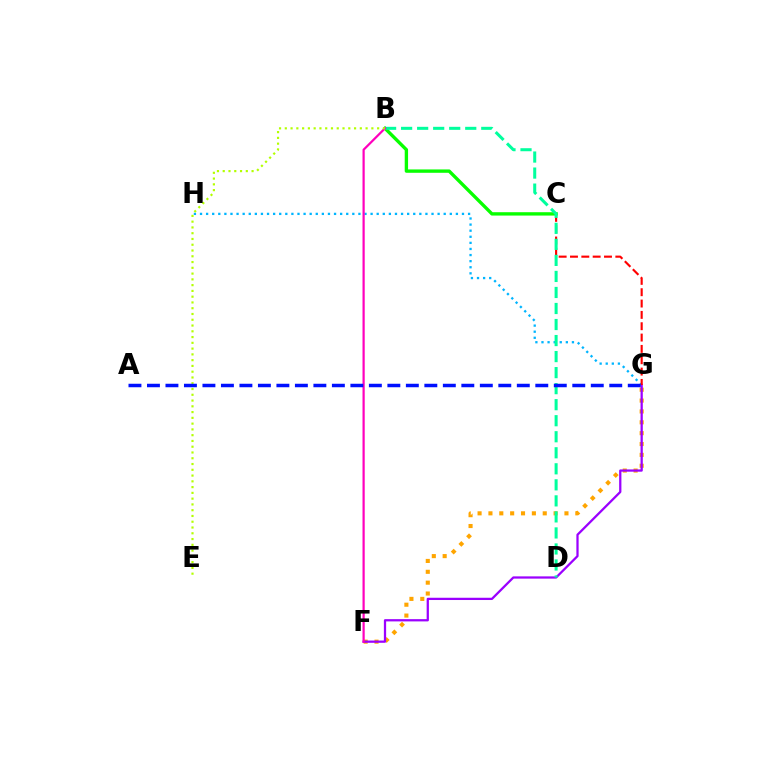{('F', 'G'): [{'color': '#ffa500', 'line_style': 'dotted', 'thickness': 2.95}, {'color': '#9b00ff', 'line_style': 'solid', 'thickness': 1.63}], ('G', 'H'): [{'color': '#00b5ff', 'line_style': 'dotted', 'thickness': 1.66}], ('C', 'G'): [{'color': '#ff0000', 'line_style': 'dashed', 'thickness': 1.54}], ('B', 'C'): [{'color': '#08ff00', 'line_style': 'solid', 'thickness': 2.42}], ('B', 'D'): [{'color': '#00ff9d', 'line_style': 'dashed', 'thickness': 2.18}], ('B', 'F'): [{'color': '#ff00bd', 'line_style': 'solid', 'thickness': 1.59}], ('B', 'E'): [{'color': '#b3ff00', 'line_style': 'dotted', 'thickness': 1.57}], ('A', 'G'): [{'color': '#0010ff', 'line_style': 'dashed', 'thickness': 2.51}]}